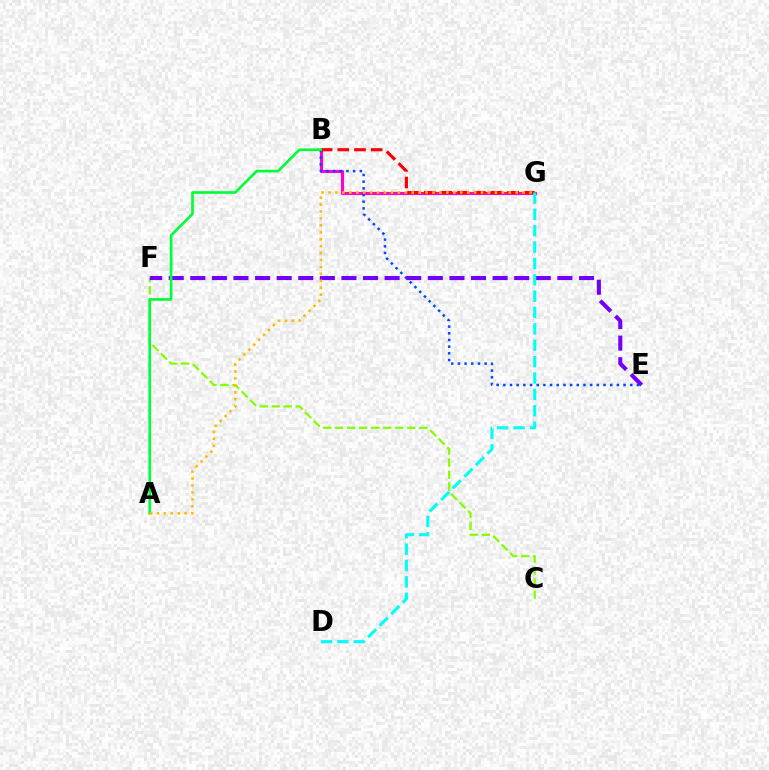{('C', 'F'): [{'color': '#84ff00', 'line_style': 'dashed', 'thickness': 1.63}], ('B', 'G'): [{'color': '#ff00cf', 'line_style': 'solid', 'thickness': 2.25}, {'color': '#ff0000', 'line_style': 'dashed', 'thickness': 2.26}], ('B', 'E'): [{'color': '#004bff', 'line_style': 'dotted', 'thickness': 1.81}], ('E', 'F'): [{'color': '#7200ff', 'line_style': 'dashed', 'thickness': 2.93}], ('D', 'G'): [{'color': '#00fff6', 'line_style': 'dashed', 'thickness': 2.22}], ('A', 'B'): [{'color': '#00ff39', 'line_style': 'solid', 'thickness': 1.92}], ('A', 'G'): [{'color': '#ffbd00', 'line_style': 'dotted', 'thickness': 1.88}]}